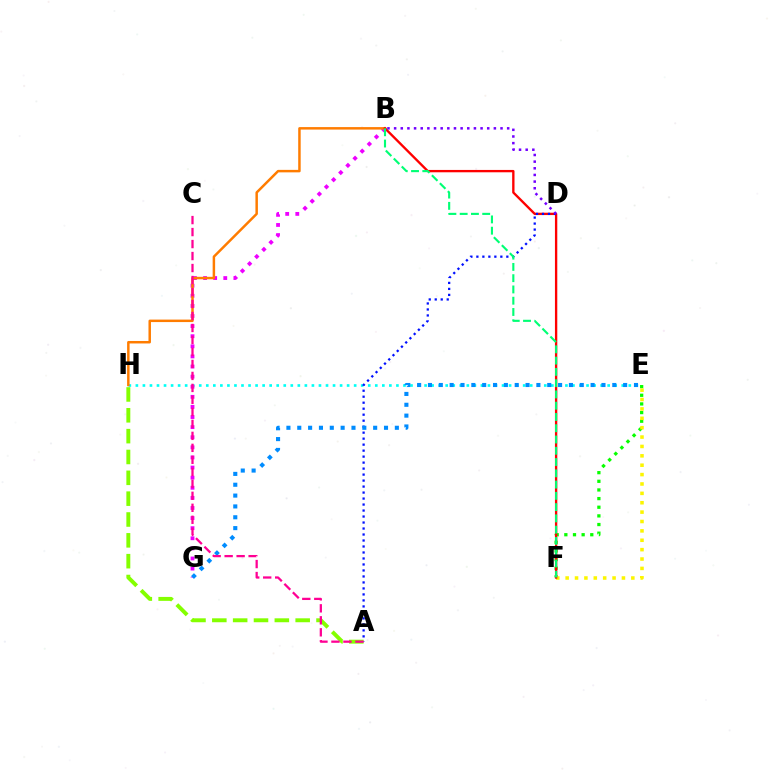{('E', 'F'): [{'color': '#08ff00', 'line_style': 'dotted', 'thickness': 2.35}, {'color': '#fcf500', 'line_style': 'dotted', 'thickness': 2.55}], ('E', 'H'): [{'color': '#00fff6', 'line_style': 'dotted', 'thickness': 1.91}], ('B', 'G'): [{'color': '#ee00ff', 'line_style': 'dotted', 'thickness': 2.74}], ('B', 'H'): [{'color': '#ff7c00', 'line_style': 'solid', 'thickness': 1.79}], ('A', 'H'): [{'color': '#84ff00', 'line_style': 'dashed', 'thickness': 2.83}], ('B', 'F'): [{'color': '#ff0000', 'line_style': 'solid', 'thickness': 1.69}, {'color': '#00ff74', 'line_style': 'dashed', 'thickness': 1.53}], ('A', 'D'): [{'color': '#0010ff', 'line_style': 'dotted', 'thickness': 1.63}], ('B', 'D'): [{'color': '#7200ff', 'line_style': 'dotted', 'thickness': 1.81}], ('E', 'G'): [{'color': '#008cff', 'line_style': 'dotted', 'thickness': 2.95}], ('A', 'C'): [{'color': '#ff0094', 'line_style': 'dashed', 'thickness': 1.63}]}